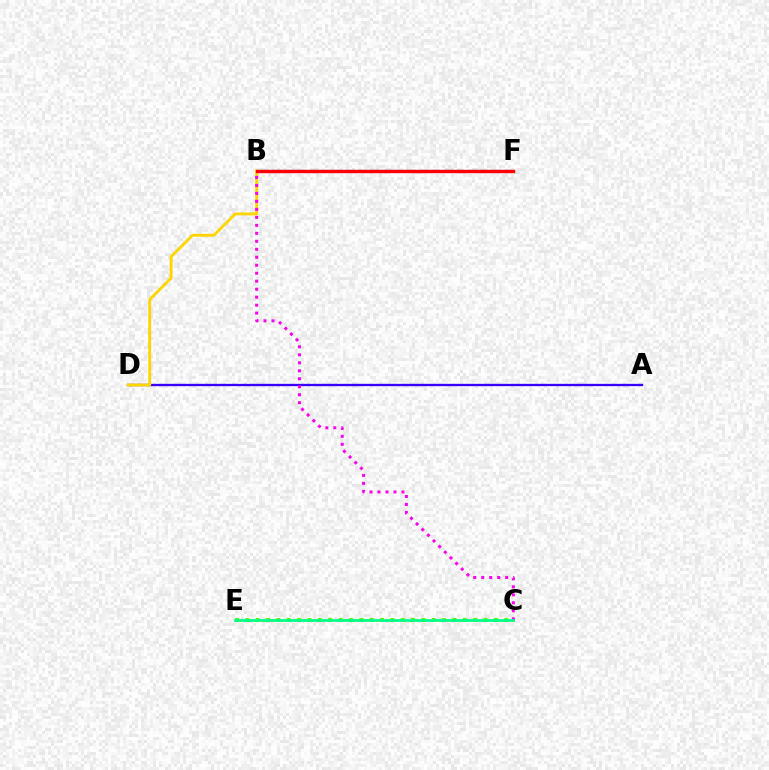{('C', 'E'): [{'color': '#4fff00', 'line_style': 'dotted', 'thickness': 2.81}, {'color': '#00ff86', 'line_style': 'solid', 'thickness': 1.96}], ('B', 'F'): [{'color': '#009eff', 'line_style': 'dashed', 'thickness': 1.65}, {'color': '#ff0000', 'line_style': 'solid', 'thickness': 2.44}], ('A', 'D'): [{'color': '#3700ff', 'line_style': 'solid', 'thickness': 1.68}], ('B', 'D'): [{'color': '#ffd500', 'line_style': 'solid', 'thickness': 2.09}], ('B', 'C'): [{'color': '#ff00ed', 'line_style': 'dotted', 'thickness': 2.17}]}